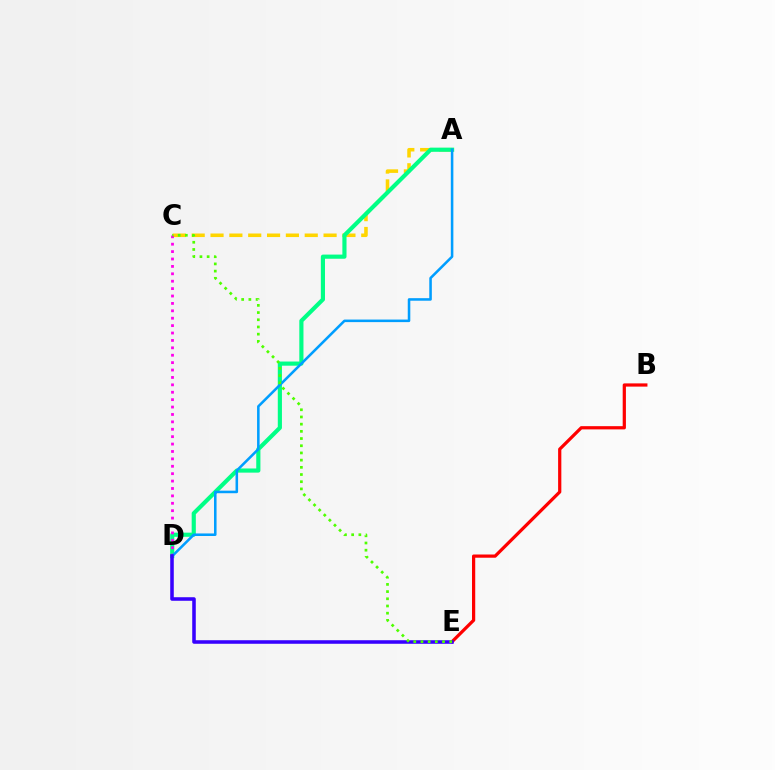{('A', 'C'): [{'color': '#ffd500', 'line_style': 'dashed', 'thickness': 2.56}], ('A', 'D'): [{'color': '#00ff86', 'line_style': 'solid', 'thickness': 2.99}, {'color': '#009eff', 'line_style': 'solid', 'thickness': 1.84}], ('C', 'D'): [{'color': '#ff00ed', 'line_style': 'dotted', 'thickness': 2.01}], ('B', 'E'): [{'color': '#ff0000', 'line_style': 'solid', 'thickness': 2.32}], ('D', 'E'): [{'color': '#3700ff', 'line_style': 'solid', 'thickness': 2.55}], ('C', 'E'): [{'color': '#4fff00', 'line_style': 'dotted', 'thickness': 1.95}]}